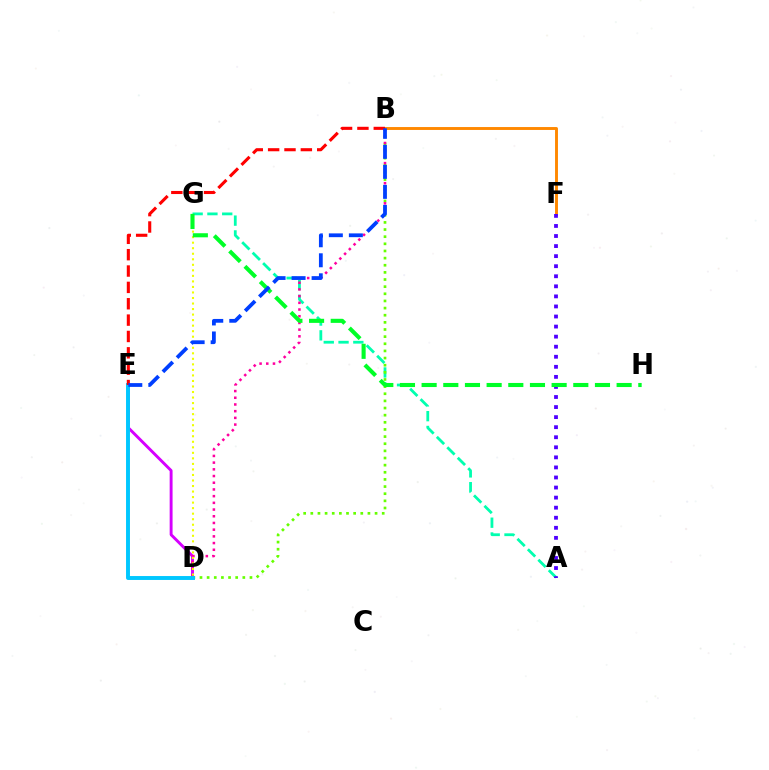{('D', 'E'): [{'color': '#d600ff', 'line_style': 'solid', 'thickness': 2.09}, {'color': '#00c7ff', 'line_style': 'solid', 'thickness': 2.83}], ('B', 'F'): [{'color': '#ff8800', 'line_style': 'solid', 'thickness': 2.1}], ('A', 'G'): [{'color': '#00ffaf', 'line_style': 'dashed', 'thickness': 2.01}], ('B', 'D'): [{'color': '#66ff00', 'line_style': 'dotted', 'thickness': 1.94}, {'color': '#ff00a0', 'line_style': 'dotted', 'thickness': 1.82}], ('A', 'F'): [{'color': '#4f00ff', 'line_style': 'dotted', 'thickness': 2.73}], ('D', 'G'): [{'color': '#eeff00', 'line_style': 'dotted', 'thickness': 1.5}], ('B', 'E'): [{'color': '#ff0000', 'line_style': 'dashed', 'thickness': 2.22}, {'color': '#003fff', 'line_style': 'dashed', 'thickness': 2.72}], ('G', 'H'): [{'color': '#00ff27', 'line_style': 'dashed', 'thickness': 2.94}]}